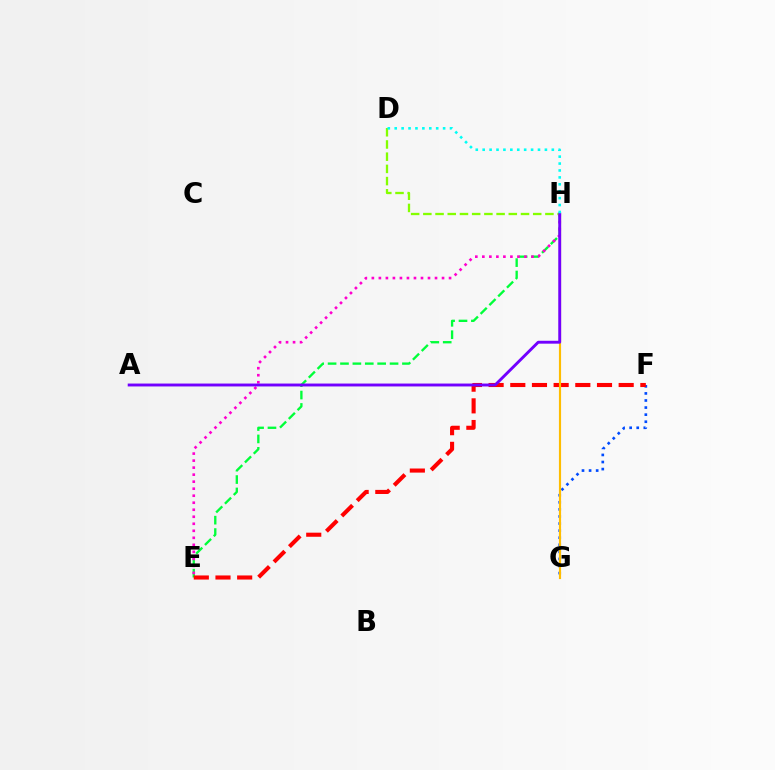{('E', 'H'): [{'color': '#00ff39', 'line_style': 'dashed', 'thickness': 1.68}, {'color': '#ff00cf', 'line_style': 'dotted', 'thickness': 1.91}], ('F', 'G'): [{'color': '#004bff', 'line_style': 'dotted', 'thickness': 1.92}], ('E', 'F'): [{'color': '#ff0000', 'line_style': 'dashed', 'thickness': 2.94}], ('G', 'H'): [{'color': '#ffbd00', 'line_style': 'solid', 'thickness': 1.55}], ('D', 'H'): [{'color': '#84ff00', 'line_style': 'dashed', 'thickness': 1.66}, {'color': '#00fff6', 'line_style': 'dotted', 'thickness': 1.88}], ('A', 'H'): [{'color': '#7200ff', 'line_style': 'solid', 'thickness': 2.08}]}